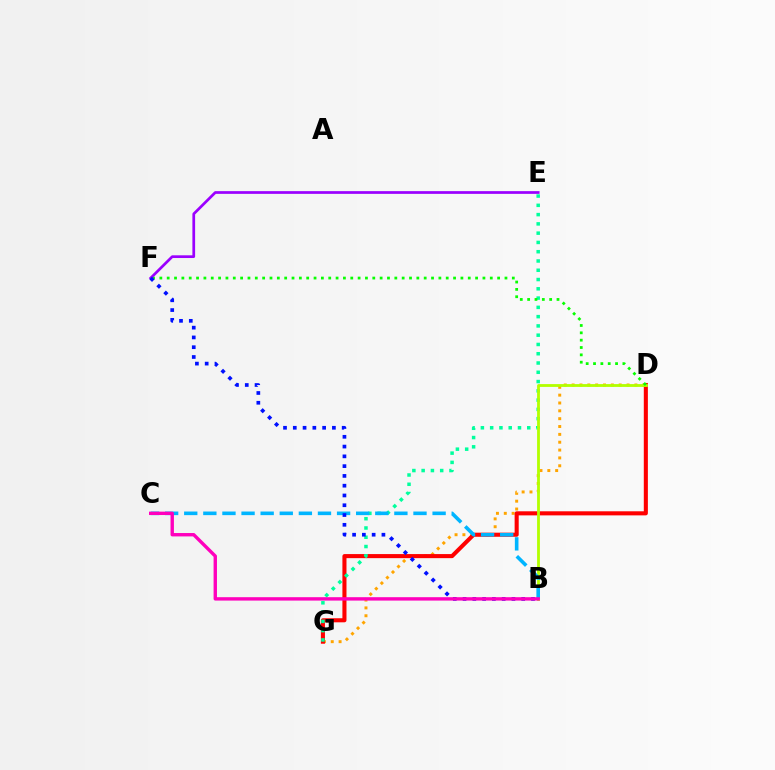{('D', 'G'): [{'color': '#ffa500', 'line_style': 'dotted', 'thickness': 2.13}, {'color': '#ff0000', 'line_style': 'solid', 'thickness': 2.94}], ('E', 'G'): [{'color': '#00ff9d', 'line_style': 'dotted', 'thickness': 2.52}], ('B', 'D'): [{'color': '#b3ff00', 'line_style': 'solid', 'thickness': 2.02}], ('D', 'F'): [{'color': '#08ff00', 'line_style': 'dotted', 'thickness': 2.0}], ('E', 'F'): [{'color': '#9b00ff', 'line_style': 'solid', 'thickness': 1.96}], ('B', 'C'): [{'color': '#00b5ff', 'line_style': 'dashed', 'thickness': 2.6}, {'color': '#ff00bd', 'line_style': 'solid', 'thickness': 2.44}], ('B', 'F'): [{'color': '#0010ff', 'line_style': 'dotted', 'thickness': 2.66}]}